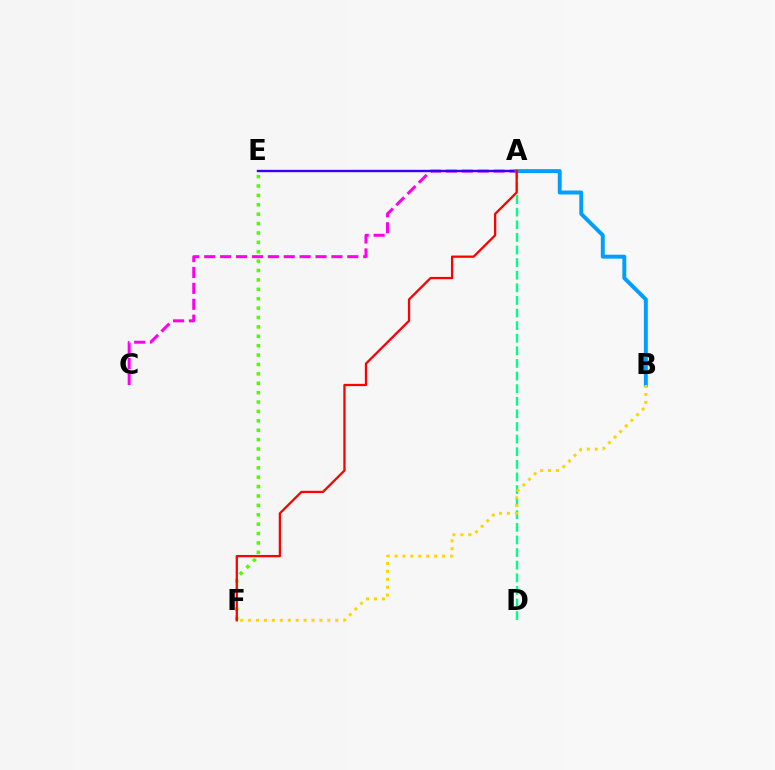{('A', 'C'): [{'color': '#ff00ed', 'line_style': 'dashed', 'thickness': 2.16}], ('A', 'E'): [{'color': '#3700ff', 'line_style': 'solid', 'thickness': 1.71}], ('A', 'D'): [{'color': '#00ff86', 'line_style': 'dashed', 'thickness': 1.71}], ('A', 'B'): [{'color': '#009eff', 'line_style': 'solid', 'thickness': 2.83}], ('E', 'F'): [{'color': '#4fff00', 'line_style': 'dotted', 'thickness': 2.55}], ('B', 'F'): [{'color': '#ffd500', 'line_style': 'dotted', 'thickness': 2.15}], ('A', 'F'): [{'color': '#ff0000', 'line_style': 'solid', 'thickness': 1.64}]}